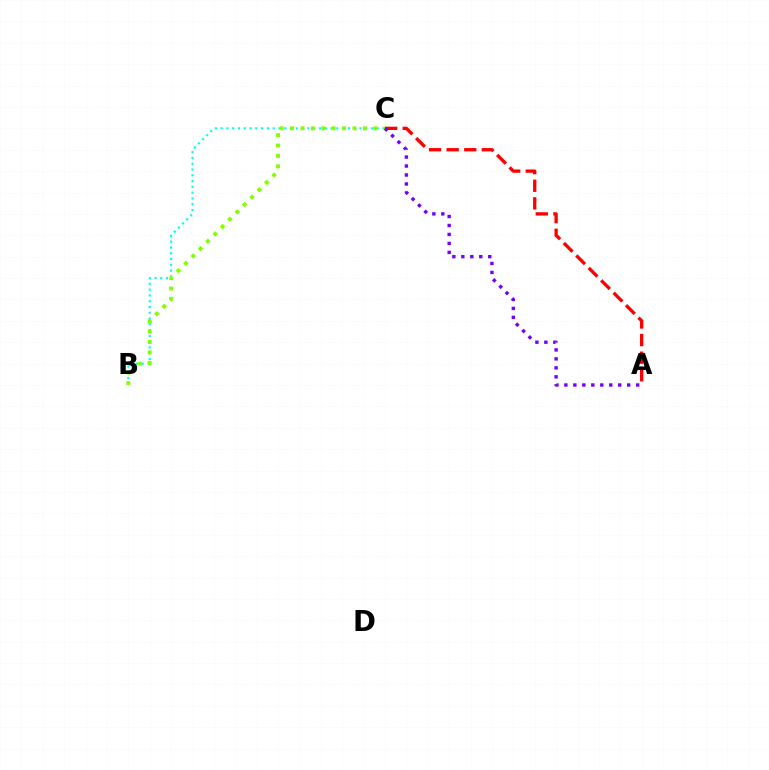{('A', 'C'): [{'color': '#ff0000', 'line_style': 'dashed', 'thickness': 2.39}, {'color': '#7200ff', 'line_style': 'dotted', 'thickness': 2.44}], ('B', 'C'): [{'color': '#00fff6', 'line_style': 'dotted', 'thickness': 1.57}, {'color': '#84ff00', 'line_style': 'dotted', 'thickness': 2.83}]}